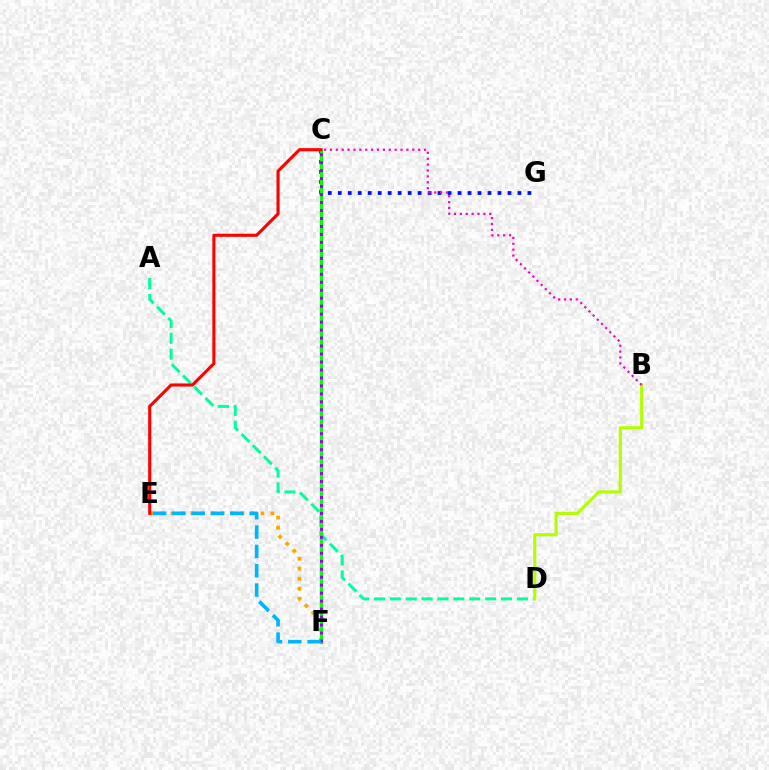{('A', 'D'): [{'color': '#00ff9d', 'line_style': 'dashed', 'thickness': 2.16}], ('E', 'F'): [{'color': '#ffa500', 'line_style': 'dotted', 'thickness': 2.71}, {'color': '#00b5ff', 'line_style': 'dashed', 'thickness': 2.62}], ('B', 'D'): [{'color': '#b3ff00', 'line_style': 'solid', 'thickness': 2.28}], ('C', 'G'): [{'color': '#0010ff', 'line_style': 'dotted', 'thickness': 2.71}], ('C', 'F'): [{'color': '#08ff00', 'line_style': 'solid', 'thickness': 2.44}, {'color': '#9b00ff', 'line_style': 'dotted', 'thickness': 2.17}], ('C', 'E'): [{'color': '#ff0000', 'line_style': 'solid', 'thickness': 2.24}], ('B', 'C'): [{'color': '#ff00bd', 'line_style': 'dotted', 'thickness': 1.6}]}